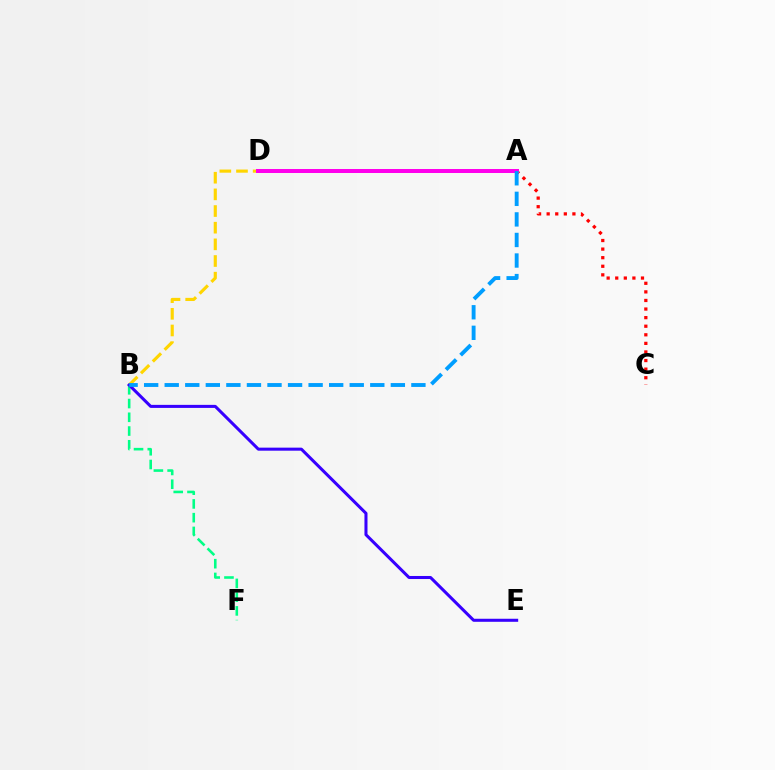{('B', 'F'): [{'color': '#00ff86', 'line_style': 'dashed', 'thickness': 1.87}], ('A', 'D'): [{'color': '#4fff00', 'line_style': 'dotted', 'thickness': 2.62}, {'color': '#ff00ed', 'line_style': 'solid', 'thickness': 2.88}], ('A', 'C'): [{'color': '#ff0000', 'line_style': 'dotted', 'thickness': 2.33}], ('B', 'D'): [{'color': '#ffd500', 'line_style': 'dashed', 'thickness': 2.26}], ('B', 'E'): [{'color': '#3700ff', 'line_style': 'solid', 'thickness': 2.19}], ('A', 'B'): [{'color': '#009eff', 'line_style': 'dashed', 'thickness': 2.79}]}